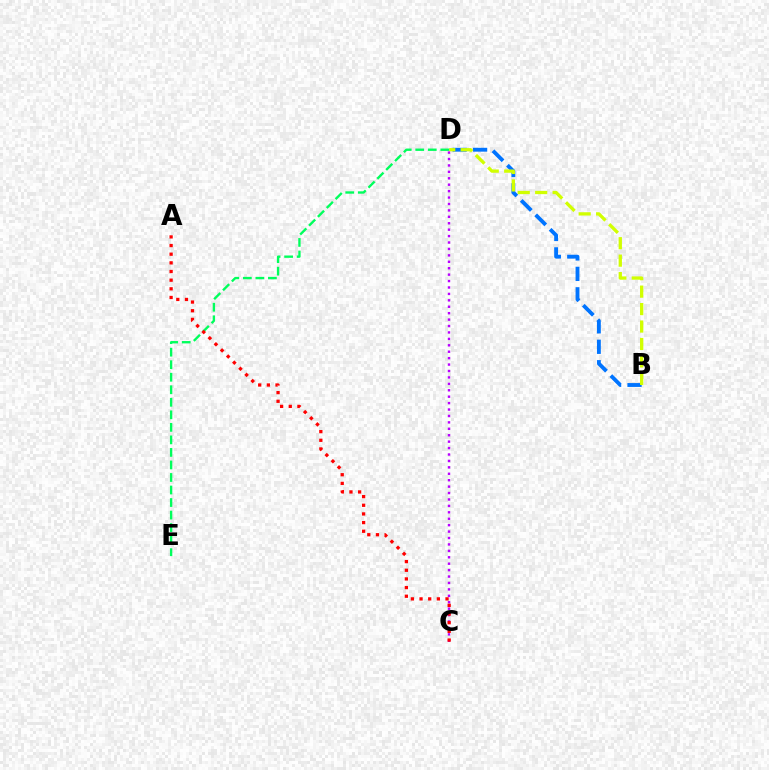{('B', 'D'): [{'color': '#0074ff', 'line_style': 'dashed', 'thickness': 2.78}, {'color': '#d1ff00', 'line_style': 'dashed', 'thickness': 2.37}], ('D', 'E'): [{'color': '#00ff5c', 'line_style': 'dashed', 'thickness': 1.7}], ('C', 'D'): [{'color': '#b900ff', 'line_style': 'dotted', 'thickness': 1.75}], ('A', 'C'): [{'color': '#ff0000', 'line_style': 'dotted', 'thickness': 2.35}]}